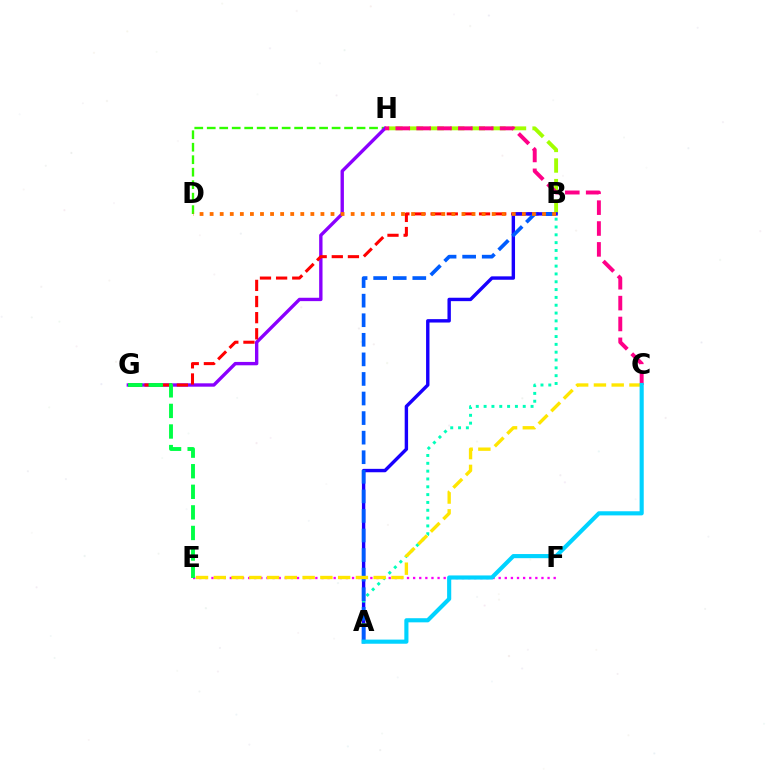{('D', 'H'): [{'color': '#31ff00', 'line_style': 'dashed', 'thickness': 1.7}], ('G', 'H'): [{'color': '#8a00ff', 'line_style': 'solid', 'thickness': 2.42}], ('B', 'H'): [{'color': '#a2ff00', 'line_style': 'dashed', 'thickness': 2.8}], ('B', 'G'): [{'color': '#ff0000', 'line_style': 'dashed', 'thickness': 2.19}], ('E', 'F'): [{'color': '#fa00f9', 'line_style': 'dotted', 'thickness': 1.66}], ('A', 'B'): [{'color': '#1900ff', 'line_style': 'solid', 'thickness': 2.45}, {'color': '#00ffbb', 'line_style': 'dotted', 'thickness': 2.13}, {'color': '#005dff', 'line_style': 'dashed', 'thickness': 2.66}], ('E', 'G'): [{'color': '#00ff45', 'line_style': 'dashed', 'thickness': 2.8}], ('C', 'H'): [{'color': '#ff0088', 'line_style': 'dashed', 'thickness': 2.83}], ('C', 'E'): [{'color': '#ffe600', 'line_style': 'dashed', 'thickness': 2.41}], ('A', 'C'): [{'color': '#00d3ff', 'line_style': 'solid', 'thickness': 2.97}], ('B', 'D'): [{'color': '#ff7000', 'line_style': 'dotted', 'thickness': 2.74}]}